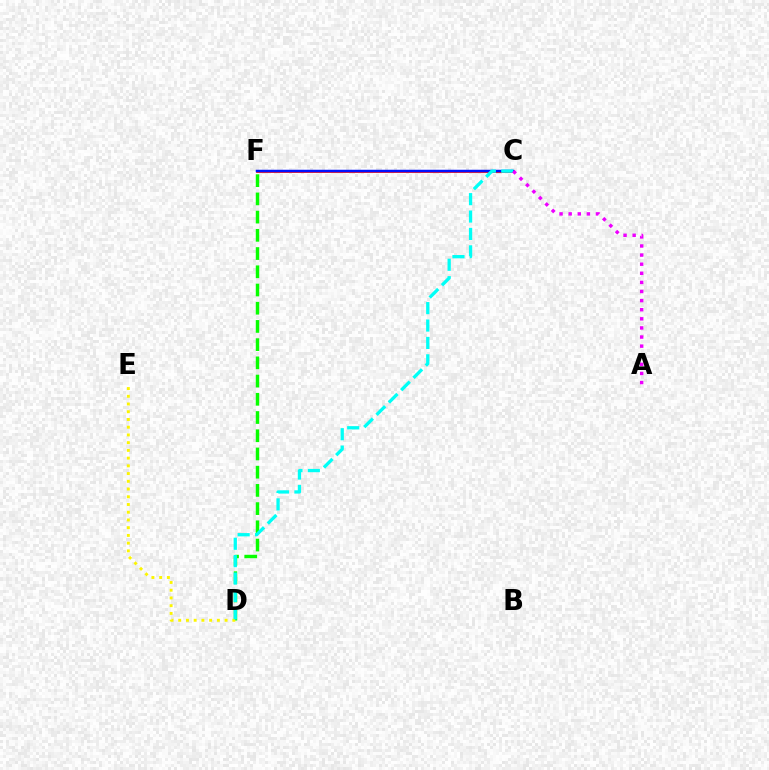{('D', 'F'): [{'color': '#08ff00', 'line_style': 'dashed', 'thickness': 2.48}], ('C', 'F'): [{'color': '#ff0000', 'line_style': 'solid', 'thickness': 1.93}, {'color': '#0010ff', 'line_style': 'solid', 'thickness': 1.79}], ('D', 'E'): [{'color': '#fcf500', 'line_style': 'dotted', 'thickness': 2.1}], ('C', 'D'): [{'color': '#00fff6', 'line_style': 'dashed', 'thickness': 2.36}], ('A', 'C'): [{'color': '#ee00ff', 'line_style': 'dotted', 'thickness': 2.47}]}